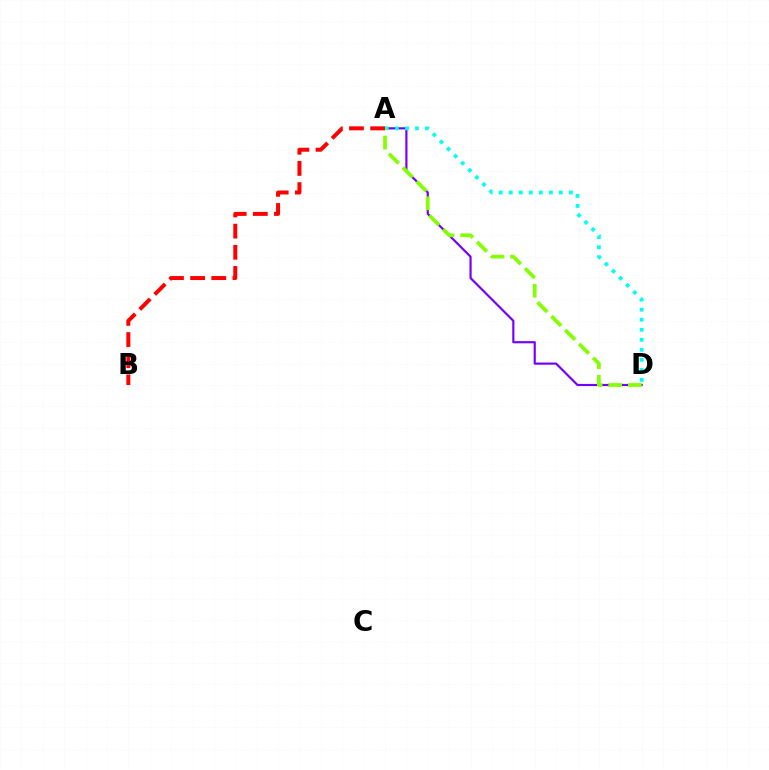{('A', 'D'): [{'color': '#7200ff', 'line_style': 'solid', 'thickness': 1.56}, {'color': '#00fff6', 'line_style': 'dotted', 'thickness': 2.72}, {'color': '#84ff00', 'line_style': 'dashed', 'thickness': 2.66}], ('A', 'B'): [{'color': '#ff0000', 'line_style': 'dashed', 'thickness': 2.87}]}